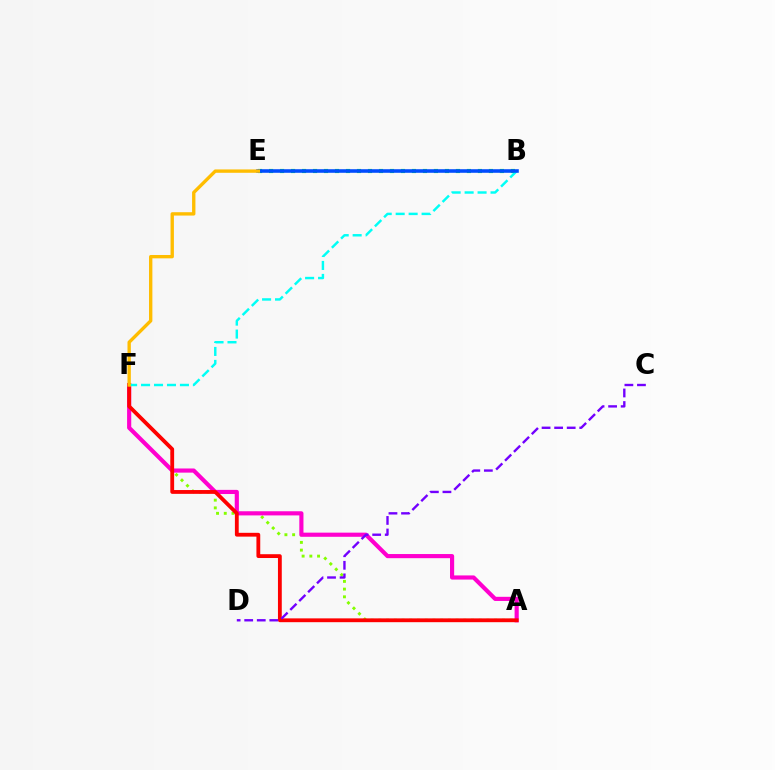{('A', 'F'): [{'color': '#84ff00', 'line_style': 'dotted', 'thickness': 2.1}, {'color': '#ff00cf', 'line_style': 'solid', 'thickness': 2.99}, {'color': '#ff0000', 'line_style': 'solid', 'thickness': 2.75}], ('B', 'E'): [{'color': '#00ff39', 'line_style': 'dotted', 'thickness': 2.99}, {'color': '#004bff', 'line_style': 'solid', 'thickness': 2.58}], ('B', 'F'): [{'color': '#00fff6', 'line_style': 'dashed', 'thickness': 1.76}], ('E', 'F'): [{'color': '#ffbd00', 'line_style': 'solid', 'thickness': 2.42}], ('C', 'D'): [{'color': '#7200ff', 'line_style': 'dashed', 'thickness': 1.71}]}